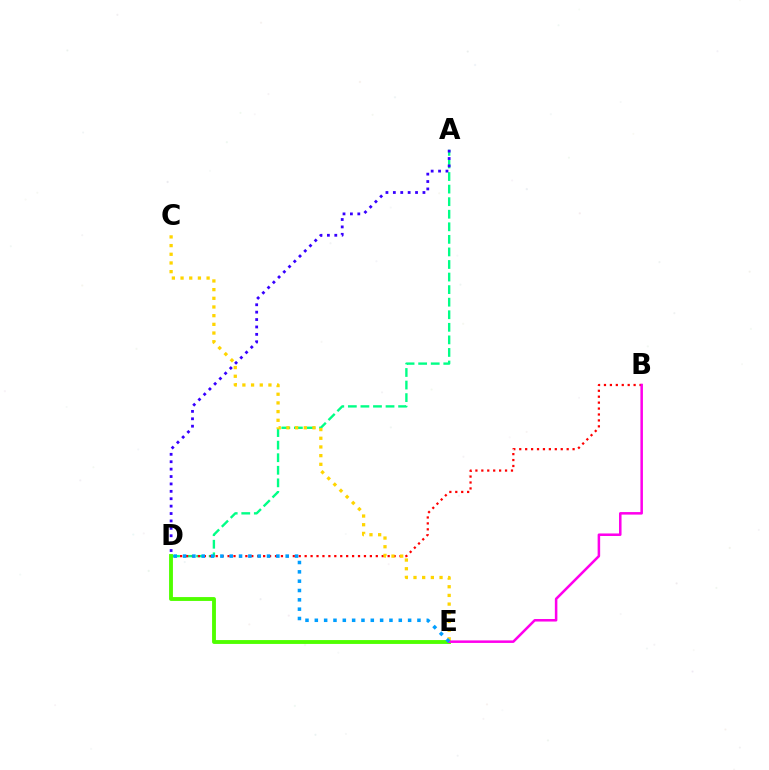{('A', 'D'): [{'color': '#00ff86', 'line_style': 'dashed', 'thickness': 1.71}, {'color': '#3700ff', 'line_style': 'dotted', 'thickness': 2.01}], ('B', 'D'): [{'color': '#ff0000', 'line_style': 'dotted', 'thickness': 1.61}], ('D', 'E'): [{'color': '#4fff00', 'line_style': 'solid', 'thickness': 2.78}, {'color': '#009eff', 'line_style': 'dotted', 'thickness': 2.53}], ('B', 'E'): [{'color': '#ff00ed', 'line_style': 'solid', 'thickness': 1.82}], ('C', 'E'): [{'color': '#ffd500', 'line_style': 'dotted', 'thickness': 2.36}]}